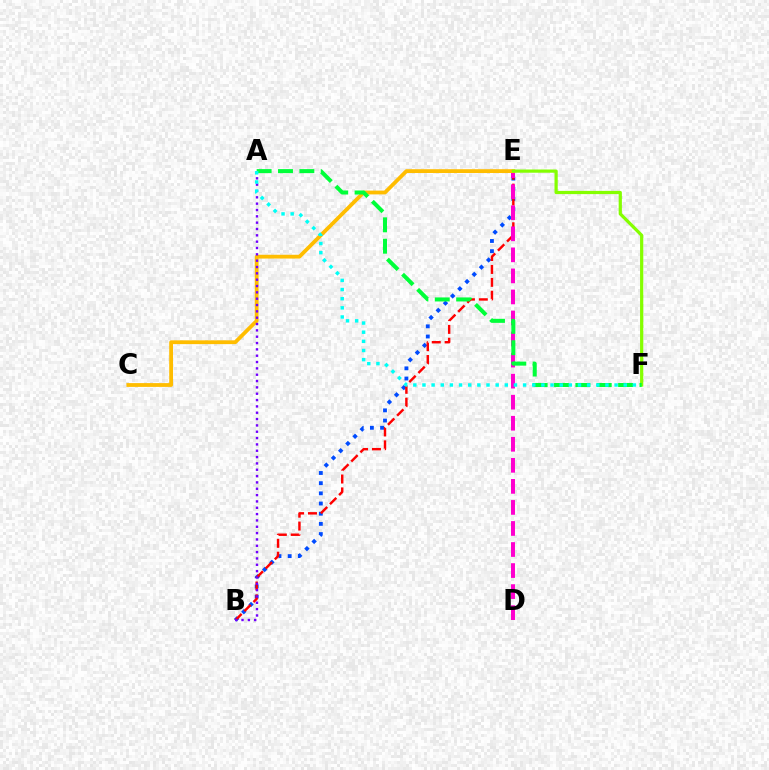{('B', 'E'): [{'color': '#004bff', 'line_style': 'dotted', 'thickness': 2.76}, {'color': '#ff0000', 'line_style': 'dashed', 'thickness': 1.75}], ('D', 'E'): [{'color': '#ff00cf', 'line_style': 'dashed', 'thickness': 2.86}], ('C', 'E'): [{'color': '#ffbd00', 'line_style': 'solid', 'thickness': 2.73}], ('E', 'F'): [{'color': '#84ff00', 'line_style': 'solid', 'thickness': 2.32}], ('A', 'B'): [{'color': '#7200ff', 'line_style': 'dotted', 'thickness': 1.72}], ('A', 'F'): [{'color': '#00ff39', 'line_style': 'dashed', 'thickness': 2.9}, {'color': '#00fff6', 'line_style': 'dotted', 'thickness': 2.49}]}